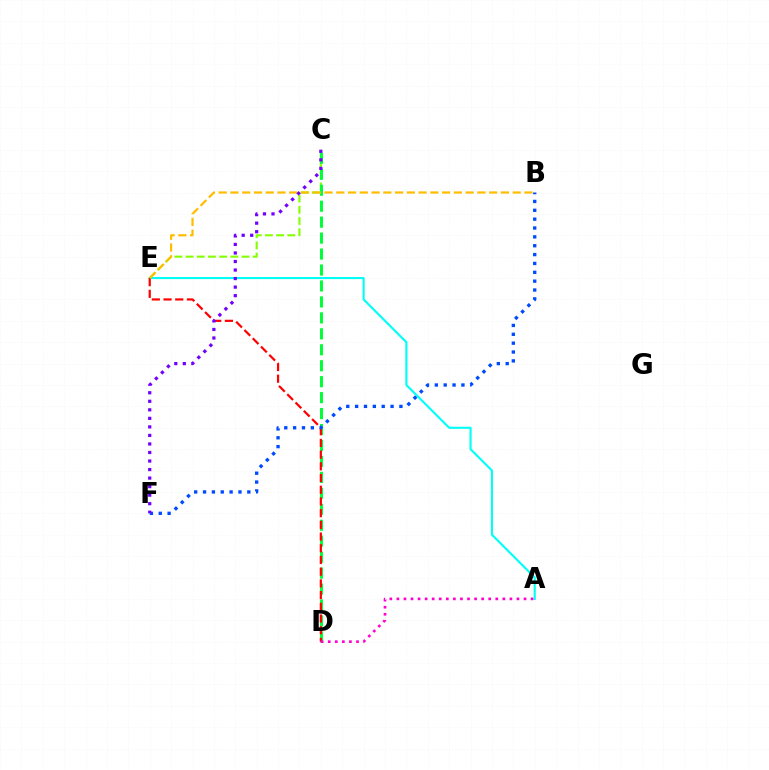{('A', 'E'): [{'color': '#00fff6', 'line_style': 'solid', 'thickness': 1.52}], ('C', 'E'): [{'color': '#84ff00', 'line_style': 'dashed', 'thickness': 1.52}], ('C', 'D'): [{'color': '#00ff39', 'line_style': 'dashed', 'thickness': 2.17}], ('D', 'E'): [{'color': '#ff0000', 'line_style': 'dashed', 'thickness': 1.59}], ('B', 'F'): [{'color': '#004bff', 'line_style': 'dotted', 'thickness': 2.41}], ('A', 'D'): [{'color': '#ff00cf', 'line_style': 'dotted', 'thickness': 1.92}], ('B', 'E'): [{'color': '#ffbd00', 'line_style': 'dashed', 'thickness': 1.6}], ('C', 'F'): [{'color': '#7200ff', 'line_style': 'dotted', 'thickness': 2.32}]}